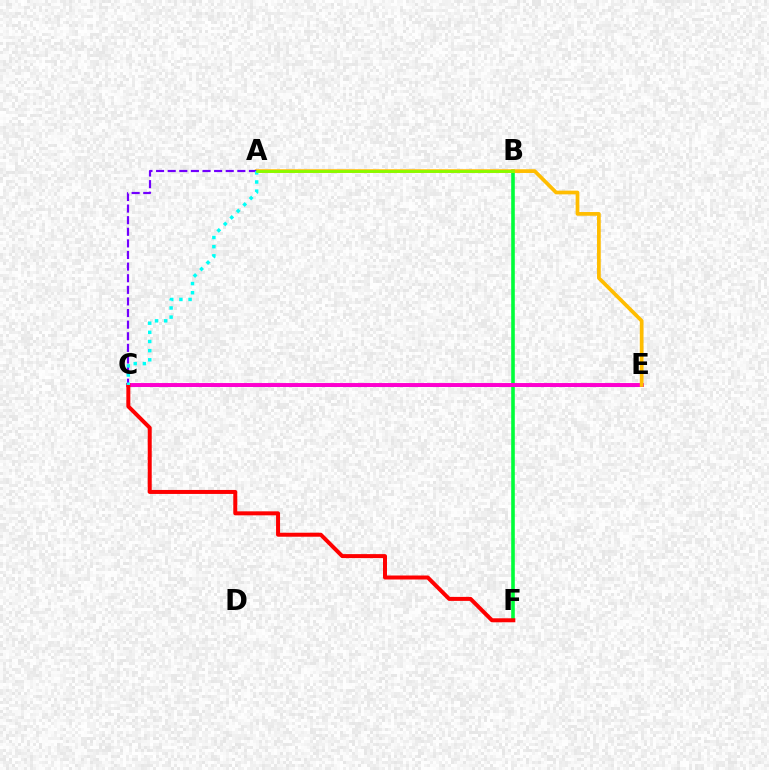{('B', 'F'): [{'color': '#00ff39', 'line_style': 'solid', 'thickness': 2.59}], ('C', 'E'): [{'color': '#004bff', 'line_style': 'solid', 'thickness': 1.95}, {'color': '#ff00cf', 'line_style': 'solid', 'thickness': 2.82}], ('C', 'F'): [{'color': '#ff0000', 'line_style': 'solid', 'thickness': 2.88}], ('A', 'E'): [{'color': '#ffbd00', 'line_style': 'solid', 'thickness': 2.68}], ('A', 'C'): [{'color': '#7200ff', 'line_style': 'dashed', 'thickness': 1.58}, {'color': '#00fff6', 'line_style': 'dotted', 'thickness': 2.49}], ('A', 'B'): [{'color': '#84ff00', 'line_style': 'solid', 'thickness': 1.95}]}